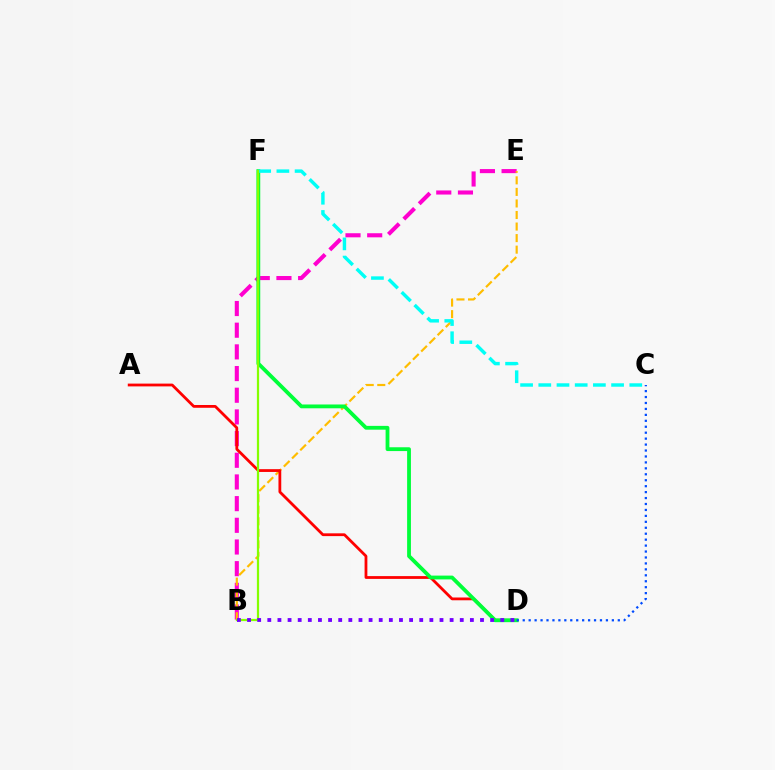{('B', 'E'): [{'color': '#ff00cf', 'line_style': 'dashed', 'thickness': 2.95}, {'color': '#ffbd00', 'line_style': 'dashed', 'thickness': 1.57}], ('A', 'D'): [{'color': '#ff0000', 'line_style': 'solid', 'thickness': 2.01}], ('D', 'F'): [{'color': '#00ff39', 'line_style': 'solid', 'thickness': 2.74}], ('C', 'F'): [{'color': '#00fff6', 'line_style': 'dashed', 'thickness': 2.47}], ('B', 'F'): [{'color': '#84ff00', 'line_style': 'solid', 'thickness': 1.61}], ('B', 'D'): [{'color': '#7200ff', 'line_style': 'dotted', 'thickness': 2.75}], ('C', 'D'): [{'color': '#004bff', 'line_style': 'dotted', 'thickness': 1.61}]}